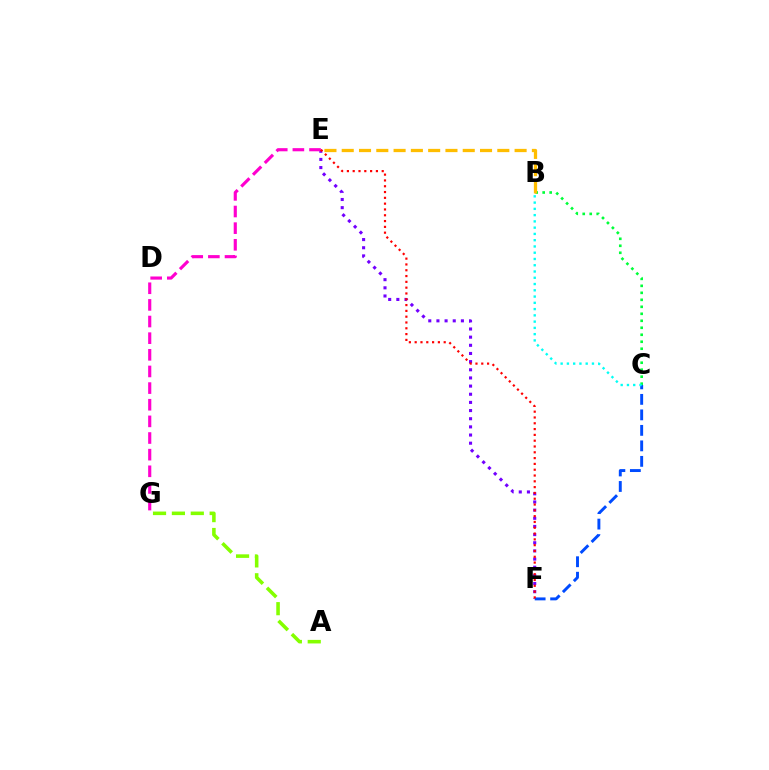{('B', 'C'): [{'color': '#00ff39', 'line_style': 'dotted', 'thickness': 1.9}, {'color': '#00fff6', 'line_style': 'dotted', 'thickness': 1.7}], ('E', 'F'): [{'color': '#7200ff', 'line_style': 'dotted', 'thickness': 2.22}, {'color': '#ff0000', 'line_style': 'dotted', 'thickness': 1.58}], ('E', 'G'): [{'color': '#ff00cf', 'line_style': 'dashed', 'thickness': 2.26}], ('A', 'G'): [{'color': '#84ff00', 'line_style': 'dashed', 'thickness': 2.57}], ('C', 'F'): [{'color': '#004bff', 'line_style': 'dashed', 'thickness': 2.11}], ('B', 'E'): [{'color': '#ffbd00', 'line_style': 'dashed', 'thickness': 2.35}]}